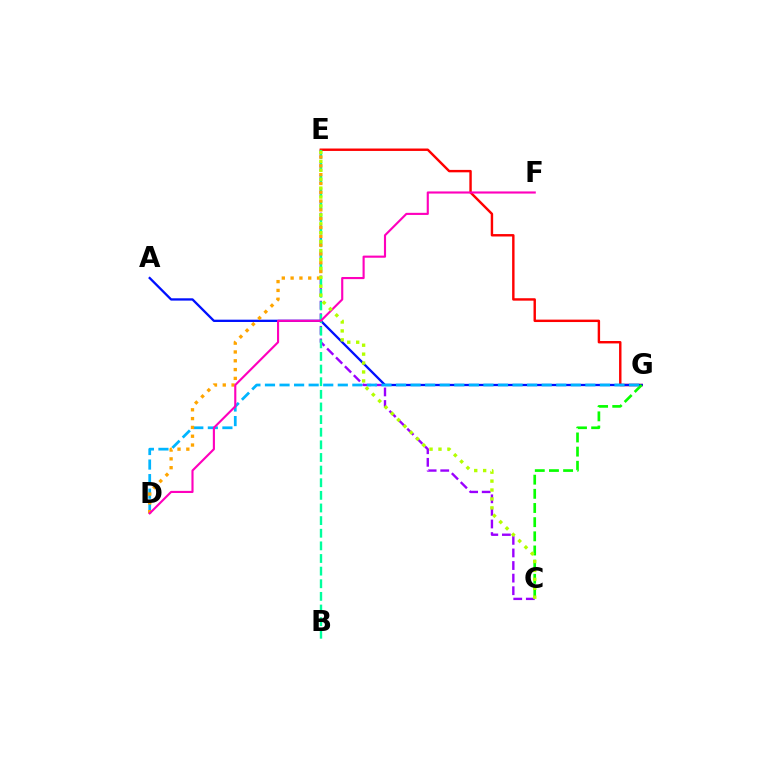{('C', 'E'): [{'color': '#9b00ff', 'line_style': 'dashed', 'thickness': 1.71}, {'color': '#b3ff00', 'line_style': 'dotted', 'thickness': 2.42}], ('E', 'G'): [{'color': '#ff0000', 'line_style': 'solid', 'thickness': 1.74}], ('A', 'G'): [{'color': '#0010ff', 'line_style': 'solid', 'thickness': 1.66}], ('C', 'G'): [{'color': '#08ff00', 'line_style': 'dashed', 'thickness': 1.92}], ('D', 'G'): [{'color': '#00b5ff', 'line_style': 'dashed', 'thickness': 1.98}], ('B', 'E'): [{'color': '#00ff9d', 'line_style': 'dashed', 'thickness': 1.72}], ('D', 'E'): [{'color': '#ffa500', 'line_style': 'dotted', 'thickness': 2.39}], ('D', 'F'): [{'color': '#ff00bd', 'line_style': 'solid', 'thickness': 1.53}]}